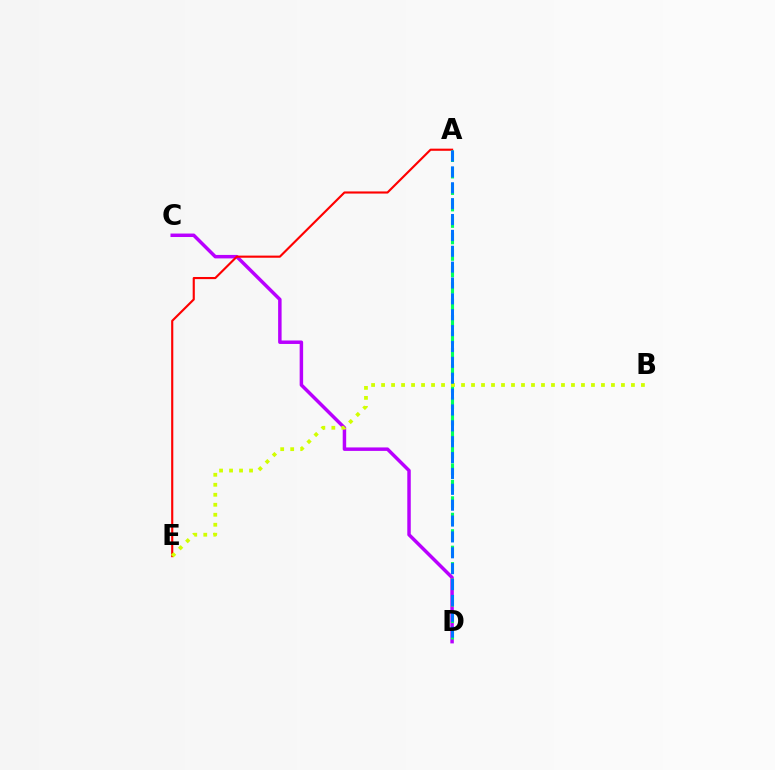{('C', 'D'): [{'color': '#b900ff', 'line_style': 'solid', 'thickness': 2.5}], ('A', 'E'): [{'color': '#ff0000', 'line_style': 'solid', 'thickness': 1.54}], ('A', 'D'): [{'color': '#00ff5c', 'line_style': 'dashed', 'thickness': 2.24}, {'color': '#0074ff', 'line_style': 'dashed', 'thickness': 2.16}], ('B', 'E'): [{'color': '#d1ff00', 'line_style': 'dotted', 'thickness': 2.72}]}